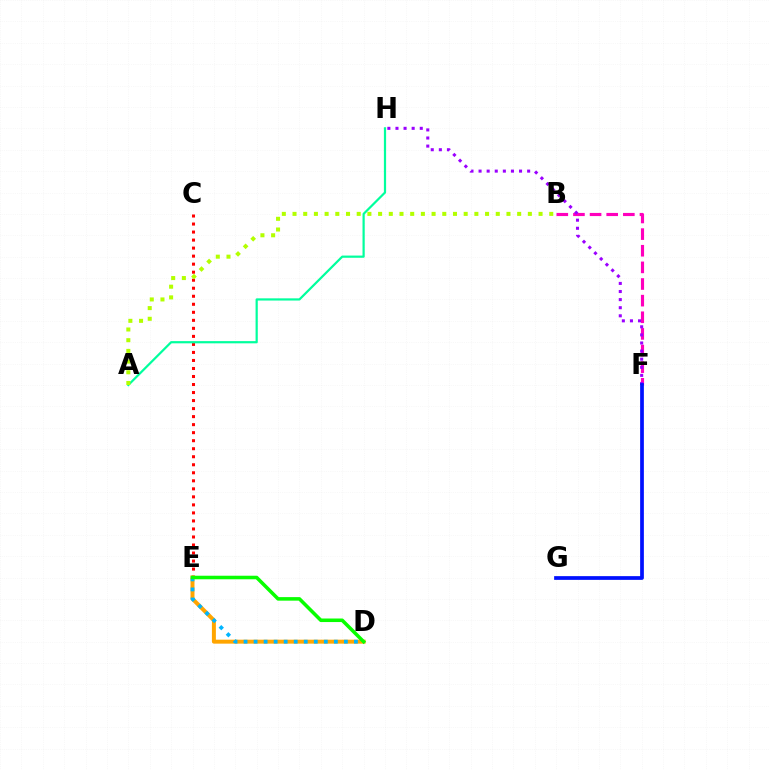{('C', 'E'): [{'color': '#ff0000', 'line_style': 'dotted', 'thickness': 2.18}], ('A', 'H'): [{'color': '#00ff9d', 'line_style': 'solid', 'thickness': 1.59}], ('D', 'E'): [{'color': '#ffa500', 'line_style': 'solid', 'thickness': 2.86}, {'color': '#00b5ff', 'line_style': 'dotted', 'thickness': 2.73}, {'color': '#08ff00', 'line_style': 'solid', 'thickness': 2.55}], ('B', 'F'): [{'color': '#ff00bd', 'line_style': 'dashed', 'thickness': 2.26}], ('F', 'H'): [{'color': '#9b00ff', 'line_style': 'dotted', 'thickness': 2.2}], ('F', 'G'): [{'color': '#0010ff', 'line_style': 'solid', 'thickness': 2.68}], ('A', 'B'): [{'color': '#b3ff00', 'line_style': 'dotted', 'thickness': 2.91}]}